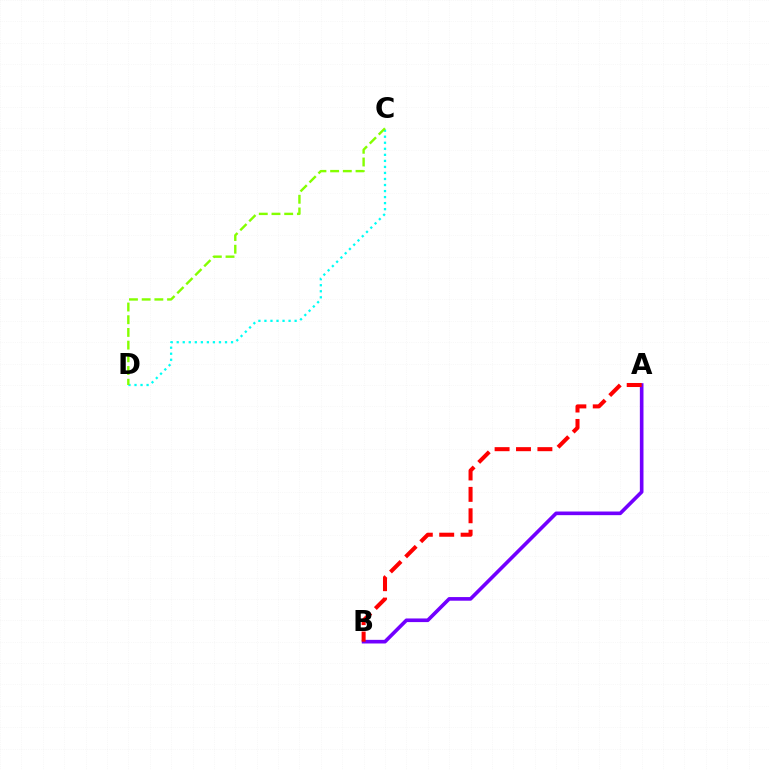{('A', 'B'): [{'color': '#7200ff', 'line_style': 'solid', 'thickness': 2.62}, {'color': '#ff0000', 'line_style': 'dashed', 'thickness': 2.91}], ('C', 'D'): [{'color': '#00fff6', 'line_style': 'dotted', 'thickness': 1.64}, {'color': '#84ff00', 'line_style': 'dashed', 'thickness': 1.73}]}